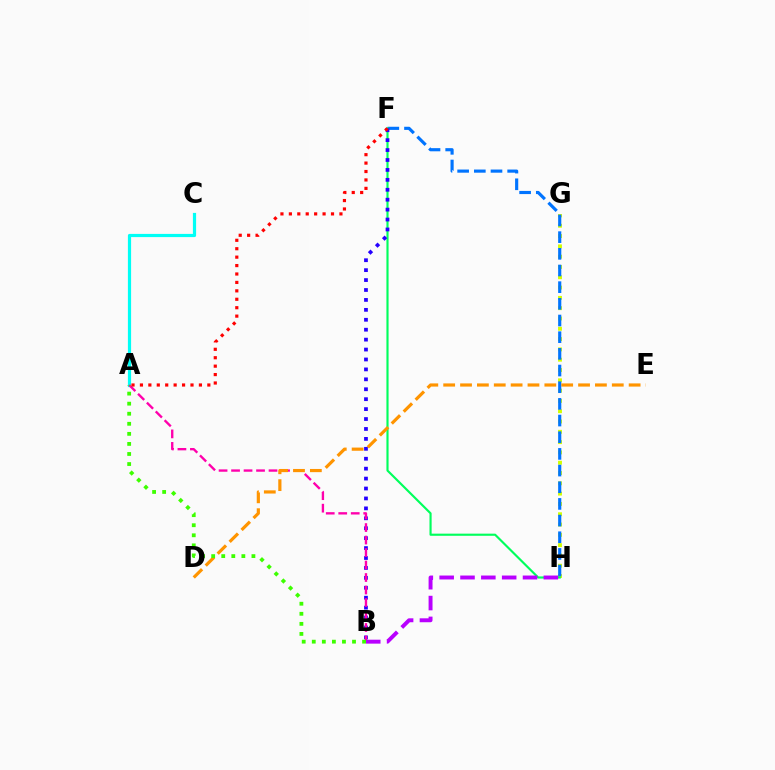{('G', 'H'): [{'color': '#d1ff00', 'line_style': 'dotted', 'thickness': 2.8}], ('F', 'H'): [{'color': '#0074ff', 'line_style': 'dashed', 'thickness': 2.26}, {'color': '#00ff5c', 'line_style': 'solid', 'thickness': 1.55}], ('A', 'C'): [{'color': '#00fff6', 'line_style': 'solid', 'thickness': 2.3}], ('B', 'F'): [{'color': '#2500ff', 'line_style': 'dotted', 'thickness': 2.7}], ('A', 'B'): [{'color': '#ff00ac', 'line_style': 'dashed', 'thickness': 1.7}, {'color': '#3dff00', 'line_style': 'dotted', 'thickness': 2.73}], ('A', 'F'): [{'color': '#ff0000', 'line_style': 'dotted', 'thickness': 2.29}], ('D', 'E'): [{'color': '#ff9400', 'line_style': 'dashed', 'thickness': 2.29}], ('B', 'H'): [{'color': '#b900ff', 'line_style': 'dashed', 'thickness': 2.83}]}